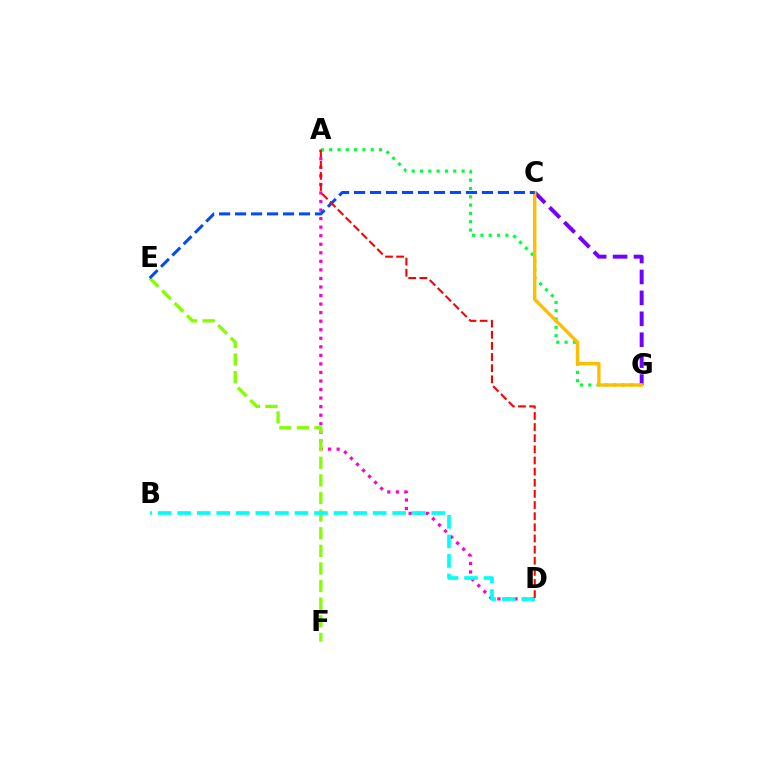{('A', 'D'): [{'color': '#ff00cf', 'line_style': 'dotted', 'thickness': 2.32}, {'color': '#ff0000', 'line_style': 'dashed', 'thickness': 1.51}], ('E', 'F'): [{'color': '#84ff00', 'line_style': 'dashed', 'thickness': 2.39}], ('C', 'G'): [{'color': '#7200ff', 'line_style': 'dashed', 'thickness': 2.84}, {'color': '#ffbd00', 'line_style': 'solid', 'thickness': 2.43}], ('A', 'G'): [{'color': '#00ff39', 'line_style': 'dotted', 'thickness': 2.26}], ('B', 'D'): [{'color': '#00fff6', 'line_style': 'dashed', 'thickness': 2.66}], ('C', 'E'): [{'color': '#004bff', 'line_style': 'dashed', 'thickness': 2.17}]}